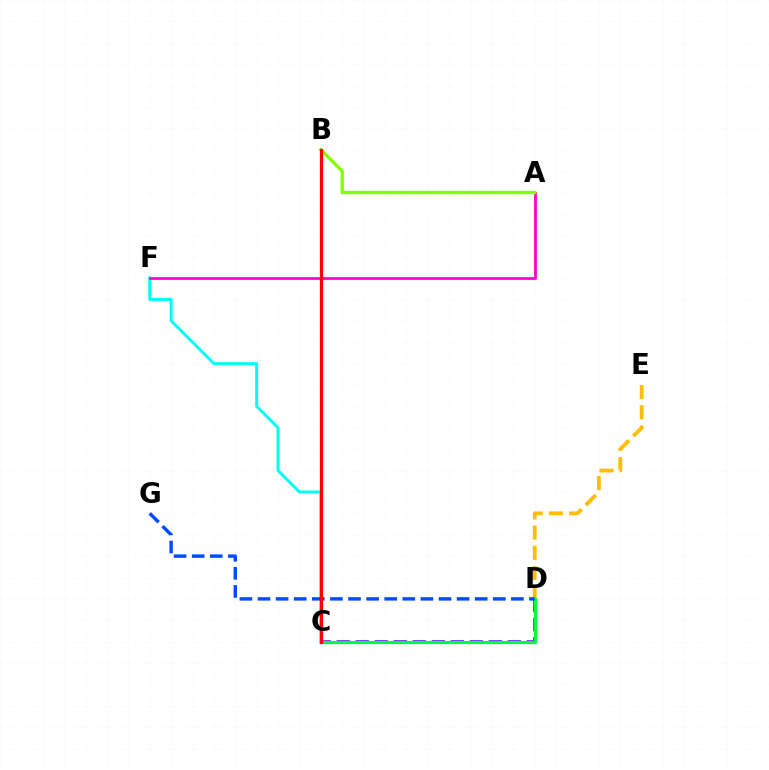{('D', 'E'): [{'color': '#ffbd00', 'line_style': 'dashed', 'thickness': 2.75}], ('C', 'F'): [{'color': '#00fff6', 'line_style': 'solid', 'thickness': 2.15}], ('C', 'D'): [{'color': '#7200ff', 'line_style': 'dashed', 'thickness': 2.58}, {'color': '#00ff39', 'line_style': 'solid', 'thickness': 2.3}], ('A', 'F'): [{'color': '#ff00cf', 'line_style': 'solid', 'thickness': 2.01}], ('D', 'G'): [{'color': '#004bff', 'line_style': 'dashed', 'thickness': 2.46}], ('A', 'B'): [{'color': '#84ff00', 'line_style': 'solid', 'thickness': 2.4}], ('B', 'C'): [{'color': '#ff0000', 'line_style': 'solid', 'thickness': 2.32}]}